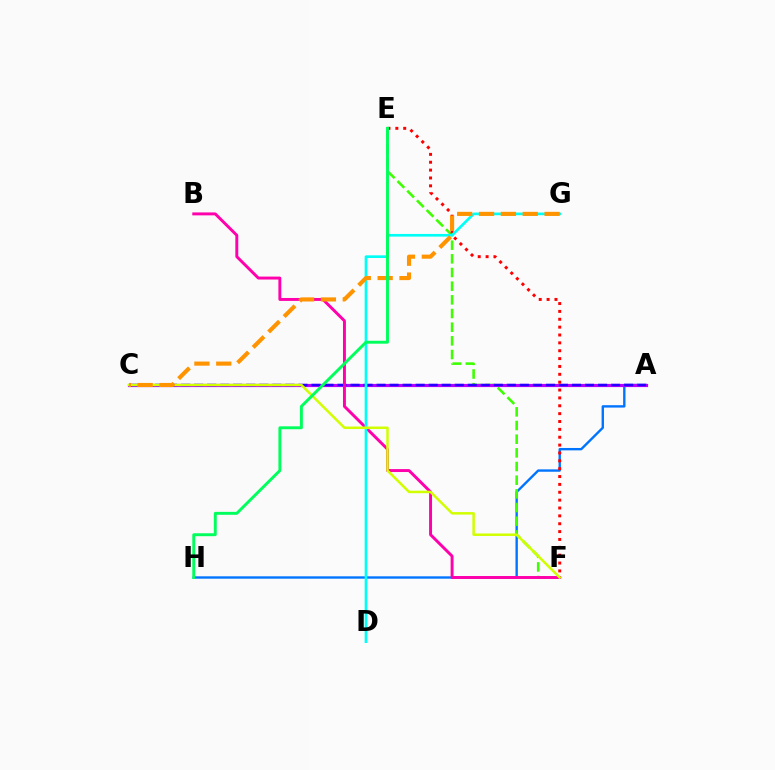{('A', 'H'): [{'color': '#0074ff', 'line_style': 'solid', 'thickness': 1.71}], ('E', 'F'): [{'color': '#3dff00', 'line_style': 'dashed', 'thickness': 1.86}, {'color': '#ff0000', 'line_style': 'dotted', 'thickness': 2.14}], ('A', 'C'): [{'color': '#b900ff', 'line_style': 'solid', 'thickness': 2.3}, {'color': '#2500ff', 'line_style': 'dashed', 'thickness': 1.77}], ('B', 'F'): [{'color': '#ff00ac', 'line_style': 'solid', 'thickness': 2.11}], ('D', 'G'): [{'color': '#00fff6', 'line_style': 'solid', 'thickness': 1.92}], ('C', 'F'): [{'color': '#d1ff00', 'line_style': 'solid', 'thickness': 1.8}], ('C', 'G'): [{'color': '#ff9400', 'line_style': 'dashed', 'thickness': 2.97}], ('E', 'H'): [{'color': '#00ff5c', 'line_style': 'solid', 'thickness': 2.1}]}